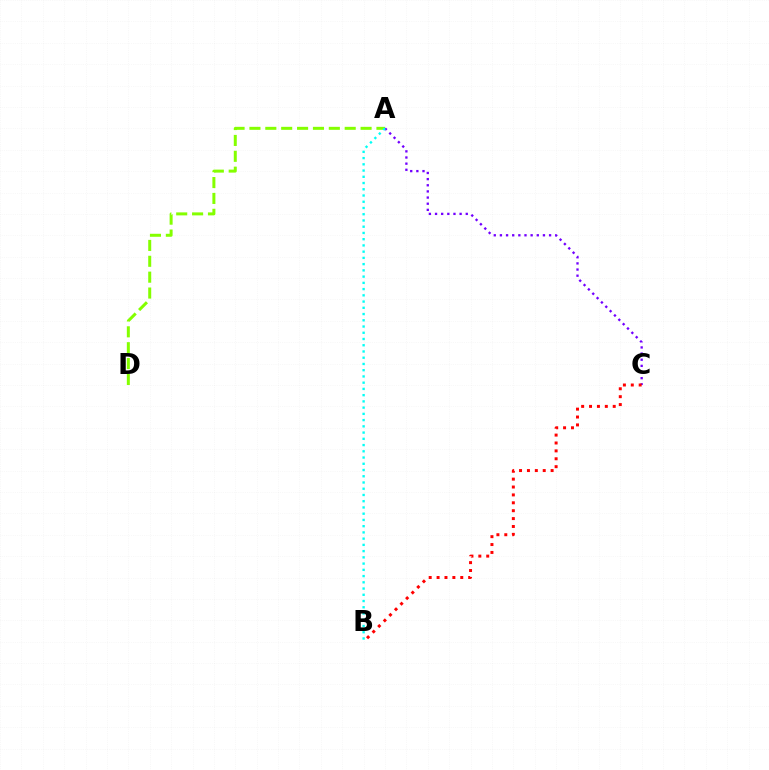{('A', 'D'): [{'color': '#84ff00', 'line_style': 'dashed', 'thickness': 2.16}], ('A', 'C'): [{'color': '#7200ff', 'line_style': 'dotted', 'thickness': 1.67}], ('B', 'C'): [{'color': '#ff0000', 'line_style': 'dotted', 'thickness': 2.14}], ('A', 'B'): [{'color': '#00fff6', 'line_style': 'dotted', 'thickness': 1.7}]}